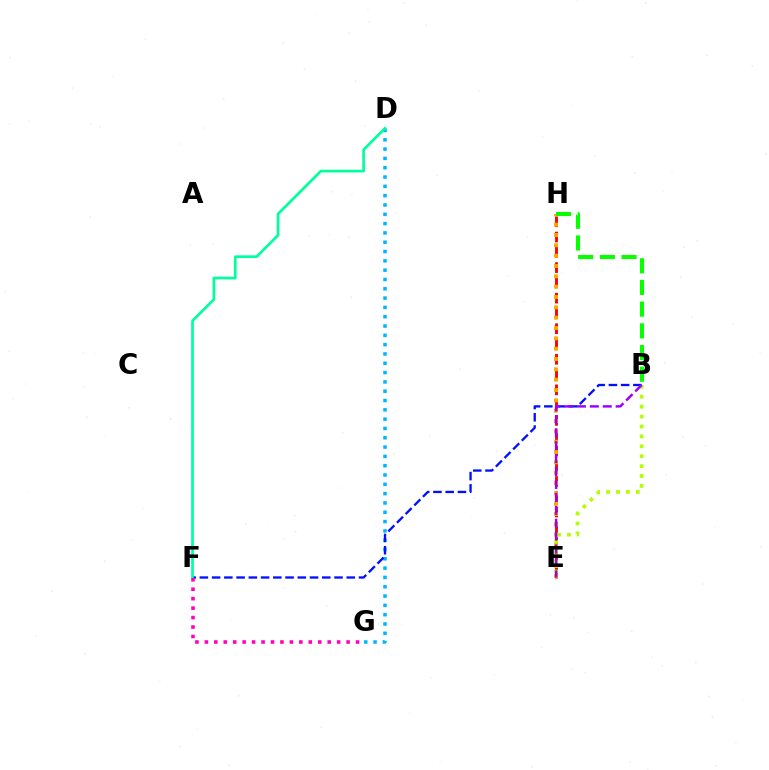{('E', 'H'): [{'color': '#ff0000', 'line_style': 'dashed', 'thickness': 2.08}, {'color': '#ffa500', 'line_style': 'dotted', 'thickness': 2.81}], ('D', 'G'): [{'color': '#00b5ff', 'line_style': 'dotted', 'thickness': 2.53}], ('B', 'F'): [{'color': '#0010ff', 'line_style': 'dashed', 'thickness': 1.66}], ('B', 'E'): [{'color': '#b3ff00', 'line_style': 'dotted', 'thickness': 2.69}, {'color': '#9b00ff', 'line_style': 'dashed', 'thickness': 1.76}], ('D', 'F'): [{'color': '#00ff9d', 'line_style': 'solid', 'thickness': 1.93}], ('F', 'G'): [{'color': '#ff00bd', 'line_style': 'dotted', 'thickness': 2.57}], ('B', 'H'): [{'color': '#08ff00', 'line_style': 'dashed', 'thickness': 2.95}]}